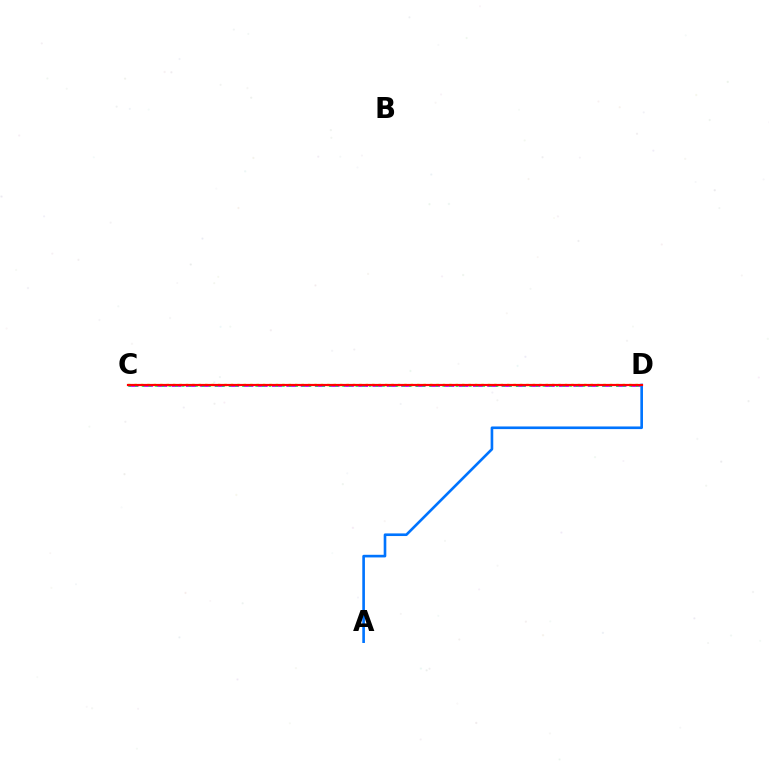{('C', 'D'): [{'color': '#d1ff00', 'line_style': 'dotted', 'thickness': 1.75}, {'color': '#b900ff', 'line_style': 'dashed', 'thickness': 1.95}, {'color': '#00ff5c', 'line_style': 'dotted', 'thickness': 1.81}, {'color': '#ff0000', 'line_style': 'solid', 'thickness': 1.58}], ('A', 'D'): [{'color': '#0074ff', 'line_style': 'solid', 'thickness': 1.9}]}